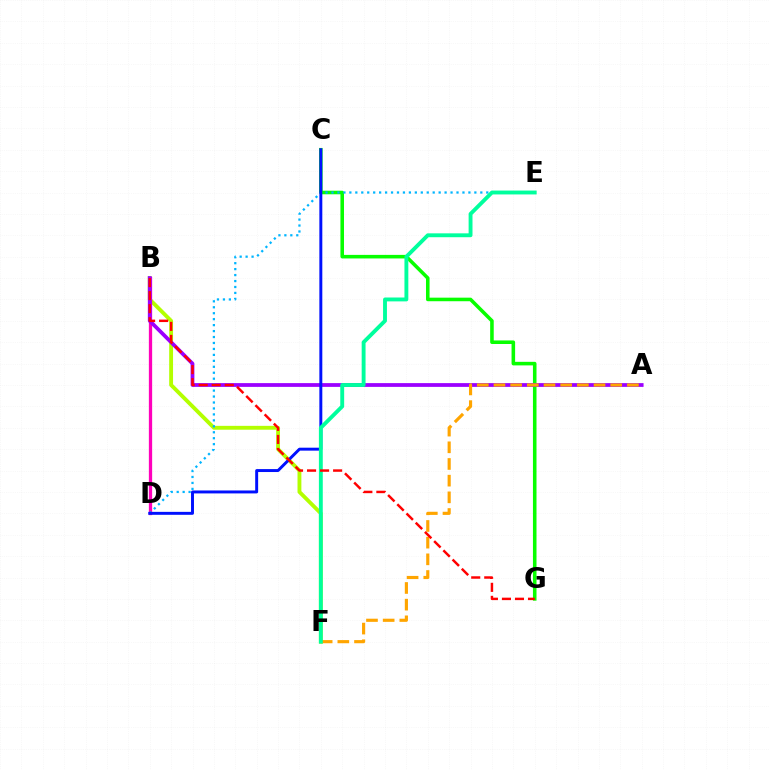{('C', 'G'): [{'color': '#08ff00', 'line_style': 'solid', 'thickness': 2.56}], ('B', 'F'): [{'color': '#b3ff00', 'line_style': 'solid', 'thickness': 2.78}], ('B', 'D'): [{'color': '#ff00bd', 'line_style': 'solid', 'thickness': 2.36}], ('A', 'B'): [{'color': '#9b00ff', 'line_style': 'solid', 'thickness': 2.71}], ('D', 'E'): [{'color': '#00b5ff', 'line_style': 'dotted', 'thickness': 1.62}], ('C', 'D'): [{'color': '#0010ff', 'line_style': 'solid', 'thickness': 2.12}], ('A', 'F'): [{'color': '#ffa500', 'line_style': 'dashed', 'thickness': 2.27}], ('E', 'F'): [{'color': '#00ff9d', 'line_style': 'solid', 'thickness': 2.79}], ('B', 'G'): [{'color': '#ff0000', 'line_style': 'dashed', 'thickness': 1.77}]}